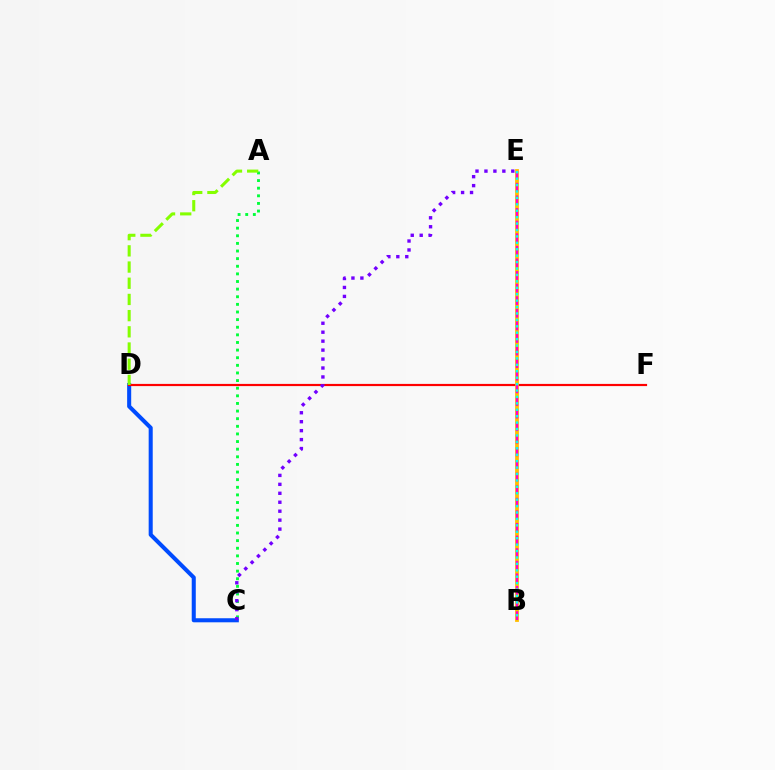{('A', 'C'): [{'color': '#00ff39', 'line_style': 'dotted', 'thickness': 2.07}], ('C', 'D'): [{'color': '#004bff', 'line_style': 'solid', 'thickness': 2.92}], ('D', 'F'): [{'color': '#ff0000', 'line_style': 'solid', 'thickness': 1.58}], ('A', 'D'): [{'color': '#84ff00', 'line_style': 'dashed', 'thickness': 2.2}], ('B', 'E'): [{'color': '#ffbd00', 'line_style': 'solid', 'thickness': 2.73}, {'color': '#ff00cf', 'line_style': 'dashed', 'thickness': 1.71}, {'color': '#00fff6', 'line_style': 'dotted', 'thickness': 1.74}], ('C', 'E'): [{'color': '#7200ff', 'line_style': 'dotted', 'thickness': 2.43}]}